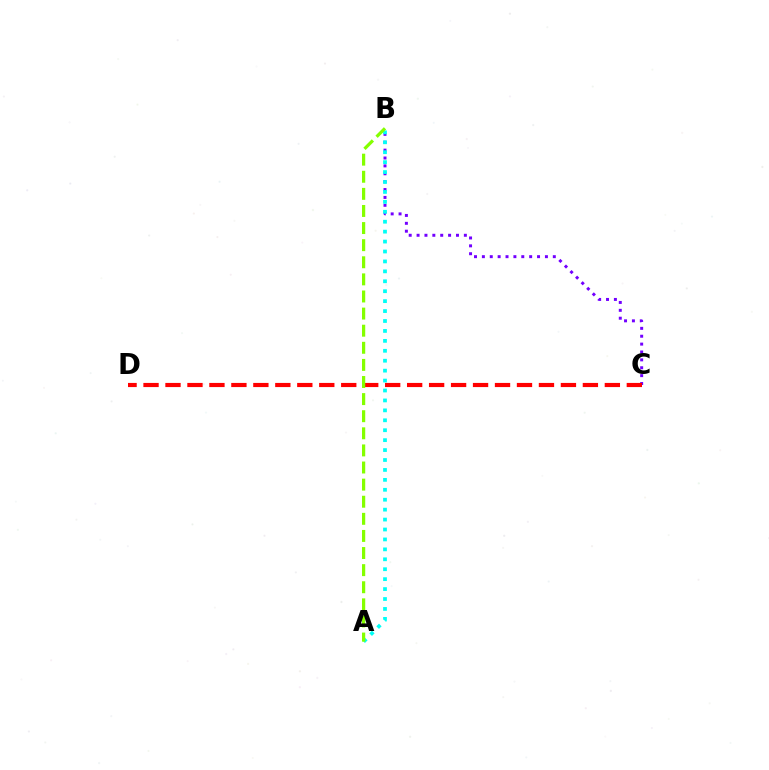{('B', 'C'): [{'color': '#7200ff', 'line_style': 'dotted', 'thickness': 2.14}], ('A', 'B'): [{'color': '#00fff6', 'line_style': 'dotted', 'thickness': 2.7}, {'color': '#84ff00', 'line_style': 'dashed', 'thickness': 2.32}], ('C', 'D'): [{'color': '#ff0000', 'line_style': 'dashed', 'thickness': 2.98}]}